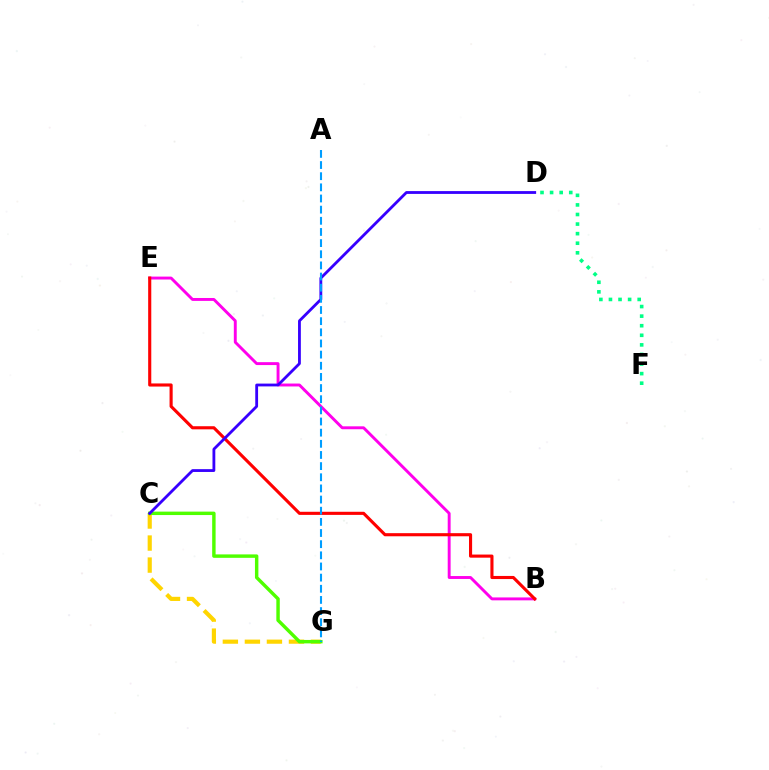{('B', 'E'): [{'color': '#ff00ed', 'line_style': 'solid', 'thickness': 2.1}, {'color': '#ff0000', 'line_style': 'solid', 'thickness': 2.24}], ('C', 'G'): [{'color': '#ffd500', 'line_style': 'dashed', 'thickness': 2.99}, {'color': '#4fff00', 'line_style': 'solid', 'thickness': 2.47}], ('D', 'F'): [{'color': '#00ff86', 'line_style': 'dotted', 'thickness': 2.6}], ('C', 'D'): [{'color': '#3700ff', 'line_style': 'solid', 'thickness': 2.03}], ('A', 'G'): [{'color': '#009eff', 'line_style': 'dashed', 'thickness': 1.51}]}